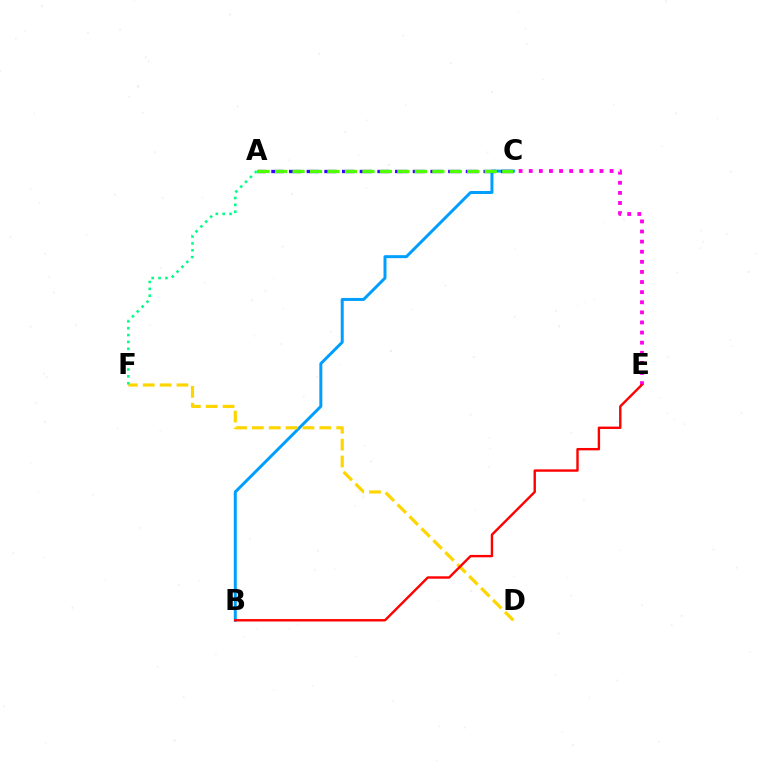{('C', 'E'): [{'color': '#ff00ed', 'line_style': 'dotted', 'thickness': 2.75}], ('B', 'C'): [{'color': '#009eff', 'line_style': 'solid', 'thickness': 2.14}], ('A', 'C'): [{'color': '#3700ff', 'line_style': 'dashed', 'thickness': 2.4}, {'color': '#4fff00', 'line_style': 'dashed', 'thickness': 2.37}], ('D', 'F'): [{'color': '#ffd500', 'line_style': 'dashed', 'thickness': 2.29}], ('A', 'F'): [{'color': '#00ff86', 'line_style': 'dotted', 'thickness': 1.87}], ('B', 'E'): [{'color': '#ff0000', 'line_style': 'solid', 'thickness': 1.72}]}